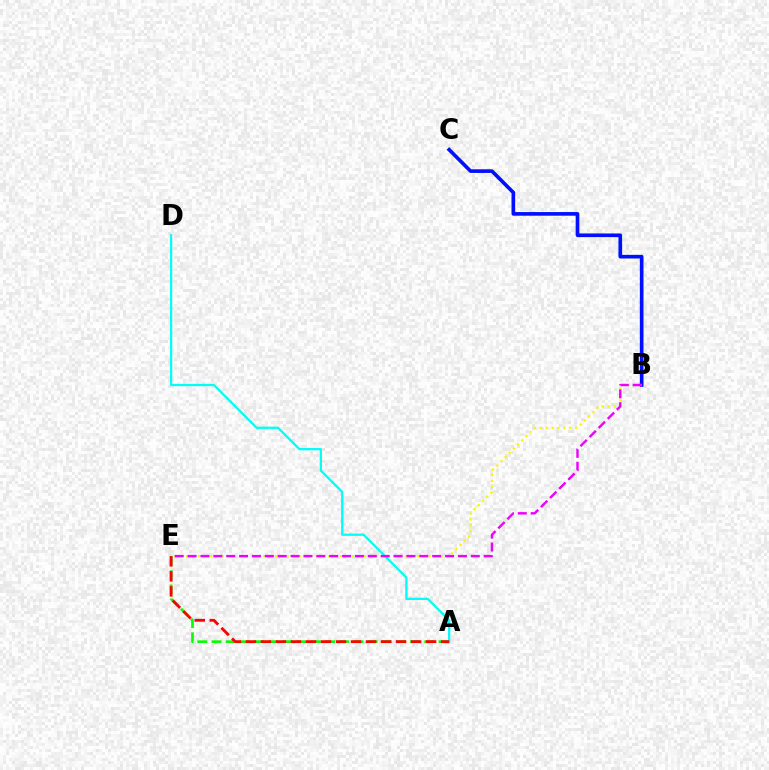{('A', 'E'): [{'color': '#08ff00', 'line_style': 'dashed', 'thickness': 1.93}, {'color': '#ff0000', 'line_style': 'dashed', 'thickness': 2.04}], ('A', 'D'): [{'color': '#00fff6', 'line_style': 'solid', 'thickness': 1.63}], ('B', 'C'): [{'color': '#0010ff', 'line_style': 'solid', 'thickness': 2.63}], ('B', 'E'): [{'color': '#fcf500', 'line_style': 'dotted', 'thickness': 1.61}, {'color': '#ee00ff', 'line_style': 'dashed', 'thickness': 1.75}]}